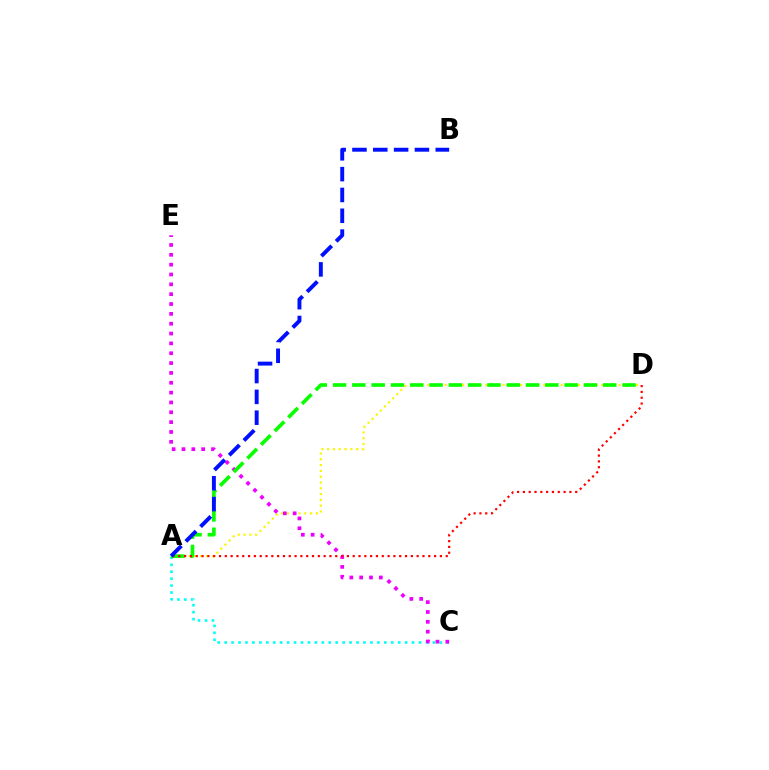{('A', 'D'): [{'color': '#fcf500', 'line_style': 'dotted', 'thickness': 1.58}, {'color': '#08ff00', 'line_style': 'dashed', 'thickness': 2.62}, {'color': '#ff0000', 'line_style': 'dotted', 'thickness': 1.58}], ('A', 'C'): [{'color': '#00fff6', 'line_style': 'dotted', 'thickness': 1.89}], ('C', 'E'): [{'color': '#ee00ff', 'line_style': 'dotted', 'thickness': 2.67}], ('A', 'B'): [{'color': '#0010ff', 'line_style': 'dashed', 'thickness': 2.83}]}